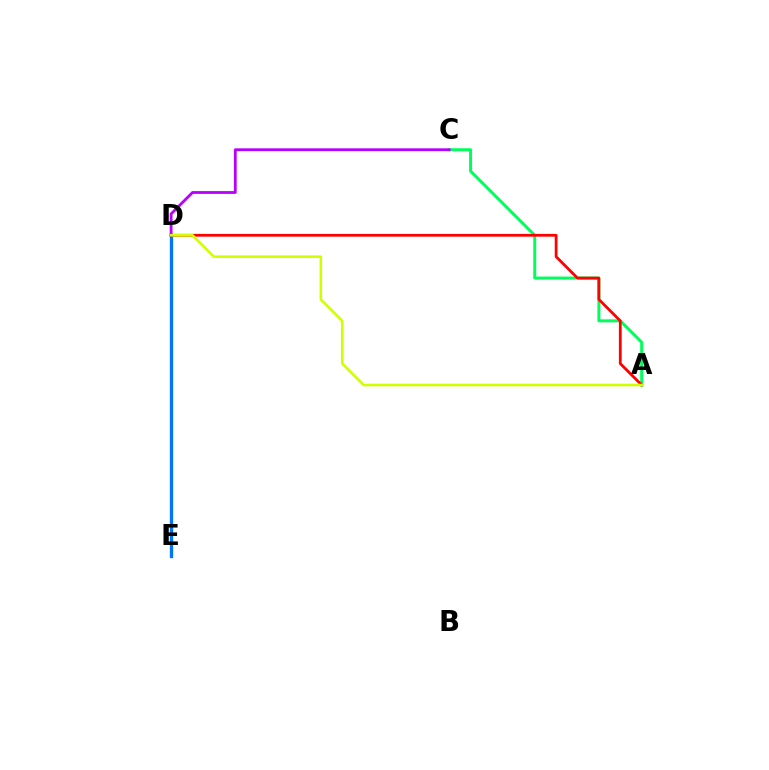{('A', 'C'): [{'color': '#00ff5c', 'line_style': 'solid', 'thickness': 2.14}], ('A', 'D'): [{'color': '#ff0000', 'line_style': 'solid', 'thickness': 1.99}, {'color': '#d1ff00', 'line_style': 'solid', 'thickness': 1.85}], ('D', 'E'): [{'color': '#0074ff', 'line_style': 'solid', 'thickness': 2.39}], ('C', 'D'): [{'color': '#b900ff', 'line_style': 'solid', 'thickness': 2.02}]}